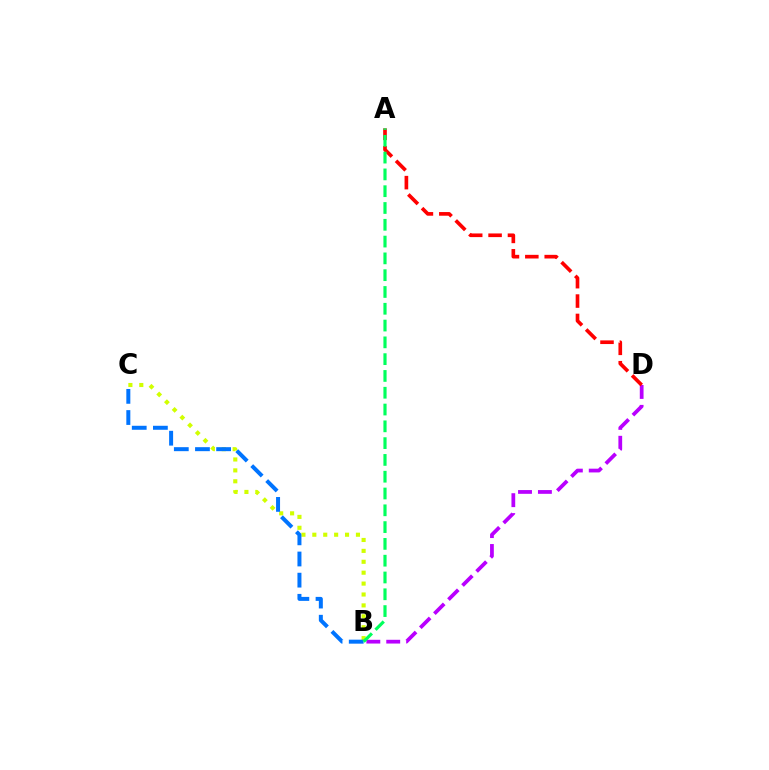{('B', 'D'): [{'color': '#b900ff', 'line_style': 'dashed', 'thickness': 2.7}], ('B', 'C'): [{'color': '#d1ff00', 'line_style': 'dotted', 'thickness': 2.96}, {'color': '#0074ff', 'line_style': 'dashed', 'thickness': 2.87}], ('A', 'D'): [{'color': '#ff0000', 'line_style': 'dashed', 'thickness': 2.63}], ('A', 'B'): [{'color': '#00ff5c', 'line_style': 'dashed', 'thickness': 2.28}]}